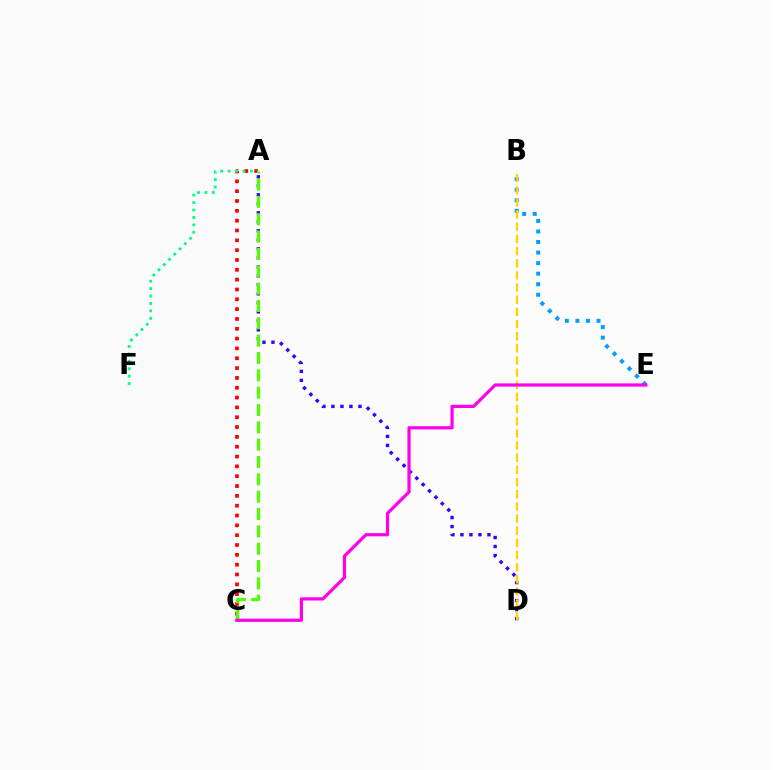{('A', 'C'): [{'color': '#ff0000', 'line_style': 'dotted', 'thickness': 2.67}, {'color': '#4fff00', 'line_style': 'dashed', 'thickness': 2.36}], ('B', 'E'): [{'color': '#009eff', 'line_style': 'dotted', 'thickness': 2.87}], ('A', 'D'): [{'color': '#3700ff', 'line_style': 'dotted', 'thickness': 2.45}], ('B', 'D'): [{'color': '#ffd500', 'line_style': 'dashed', 'thickness': 1.65}], ('C', 'E'): [{'color': '#ff00ed', 'line_style': 'solid', 'thickness': 2.31}], ('A', 'F'): [{'color': '#00ff86', 'line_style': 'dotted', 'thickness': 2.02}]}